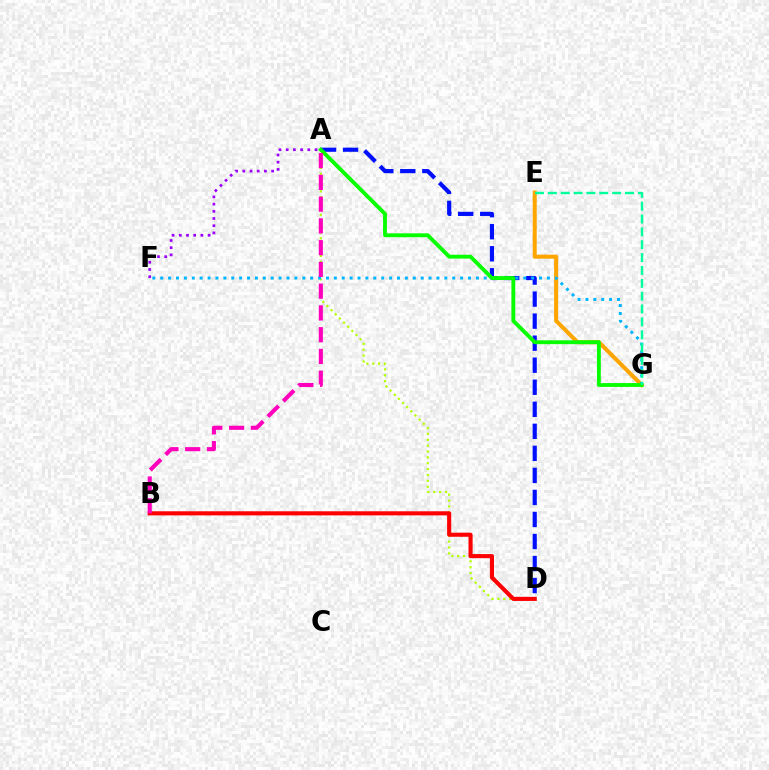{('E', 'G'): [{'color': '#ffa500', 'line_style': 'solid', 'thickness': 2.9}, {'color': '#00ff9d', 'line_style': 'dashed', 'thickness': 1.75}], ('A', 'D'): [{'color': '#b3ff00', 'line_style': 'dotted', 'thickness': 1.6}, {'color': '#0010ff', 'line_style': 'dashed', 'thickness': 2.99}], ('B', 'D'): [{'color': '#ff0000', 'line_style': 'solid', 'thickness': 2.96}], ('F', 'G'): [{'color': '#00b5ff', 'line_style': 'dotted', 'thickness': 2.14}], ('A', 'G'): [{'color': '#08ff00', 'line_style': 'solid', 'thickness': 2.79}], ('A', 'B'): [{'color': '#ff00bd', 'line_style': 'dashed', 'thickness': 2.96}], ('A', 'F'): [{'color': '#9b00ff', 'line_style': 'dotted', 'thickness': 1.96}]}